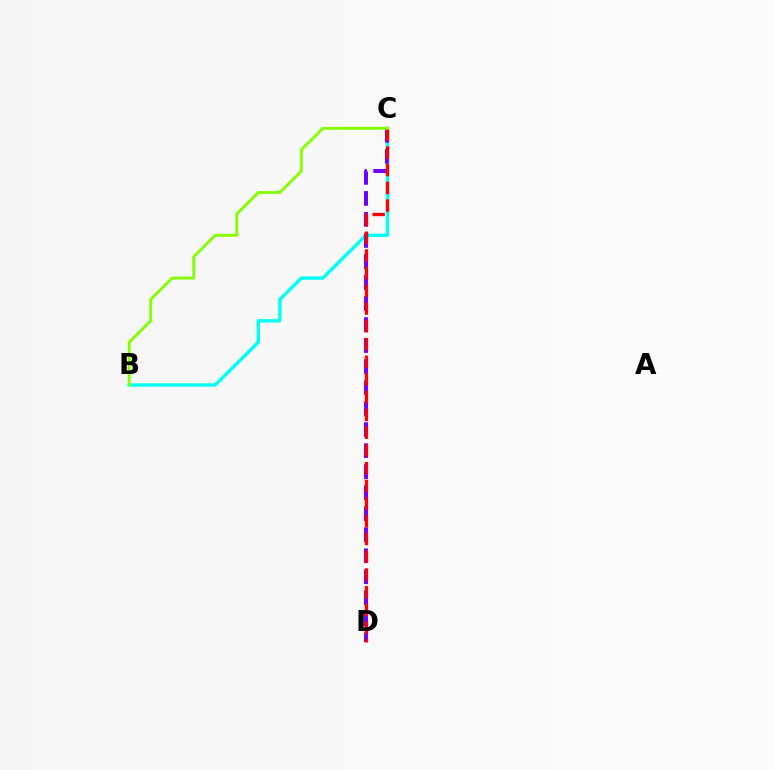{('B', 'C'): [{'color': '#00fff6', 'line_style': 'solid', 'thickness': 2.44}, {'color': '#84ff00', 'line_style': 'solid', 'thickness': 2.08}], ('C', 'D'): [{'color': '#7200ff', 'line_style': 'dashed', 'thickness': 2.86}, {'color': '#ff0000', 'line_style': 'dashed', 'thickness': 2.41}]}